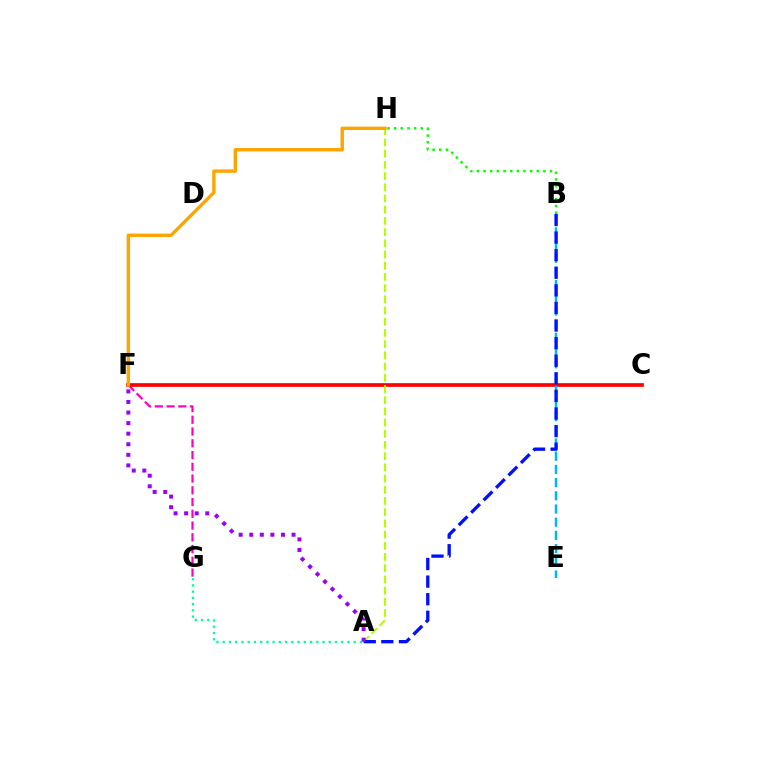{('A', 'G'): [{'color': '#00ff9d', 'line_style': 'dotted', 'thickness': 1.69}], ('F', 'G'): [{'color': '#ff00bd', 'line_style': 'dashed', 'thickness': 1.6}], ('C', 'F'): [{'color': '#ff0000', 'line_style': 'solid', 'thickness': 2.65}], ('A', 'H'): [{'color': '#b3ff00', 'line_style': 'dashed', 'thickness': 1.52}], ('B', 'H'): [{'color': '#08ff00', 'line_style': 'dotted', 'thickness': 1.81}], ('F', 'H'): [{'color': '#ffa500', 'line_style': 'solid', 'thickness': 2.45}], ('B', 'E'): [{'color': '#00b5ff', 'line_style': 'dashed', 'thickness': 1.79}], ('A', 'B'): [{'color': '#0010ff', 'line_style': 'dashed', 'thickness': 2.39}], ('A', 'F'): [{'color': '#9b00ff', 'line_style': 'dotted', 'thickness': 2.87}]}